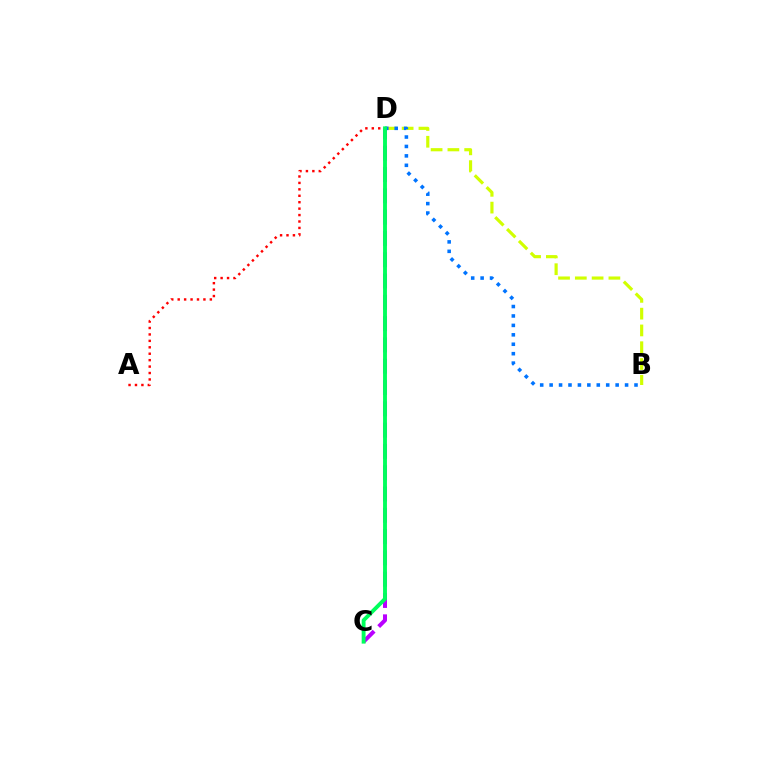{('C', 'D'): [{'color': '#b900ff', 'line_style': 'dashed', 'thickness': 2.89}, {'color': '#00ff5c', 'line_style': 'solid', 'thickness': 2.8}], ('B', 'D'): [{'color': '#d1ff00', 'line_style': 'dashed', 'thickness': 2.28}, {'color': '#0074ff', 'line_style': 'dotted', 'thickness': 2.56}], ('A', 'D'): [{'color': '#ff0000', 'line_style': 'dotted', 'thickness': 1.75}]}